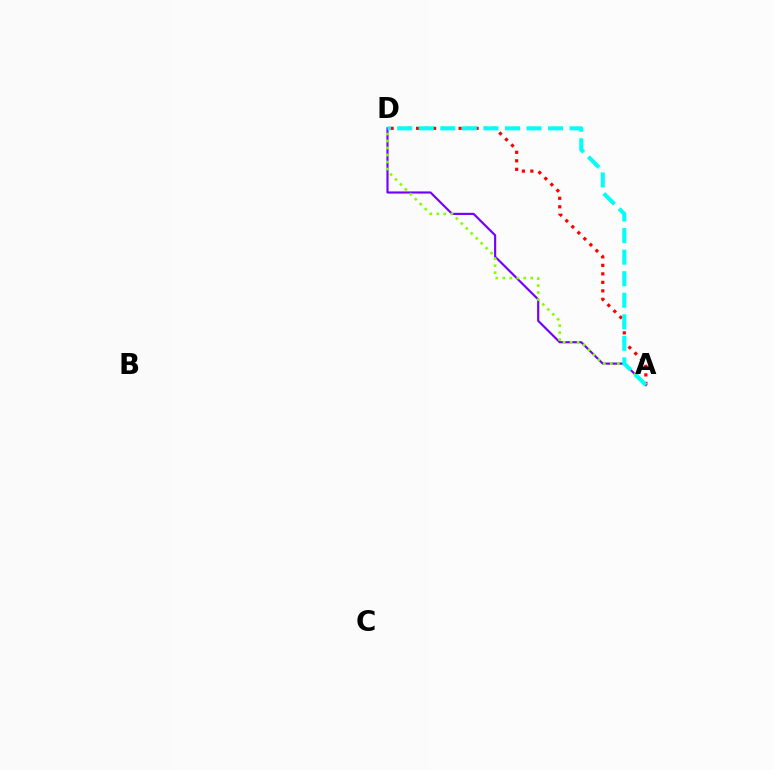{('A', 'D'): [{'color': '#ff0000', 'line_style': 'dotted', 'thickness': 2.31}, {'color': '#7200ff', 'line_style': 'solid', 'thickness': 1.55}, {'color': '#84ff00', 'line_style': 'dotted', 'thickness': 1.9}, {'color': '#00fff6', 'line_style': 'dashed', 'thickness': 2.93}]}